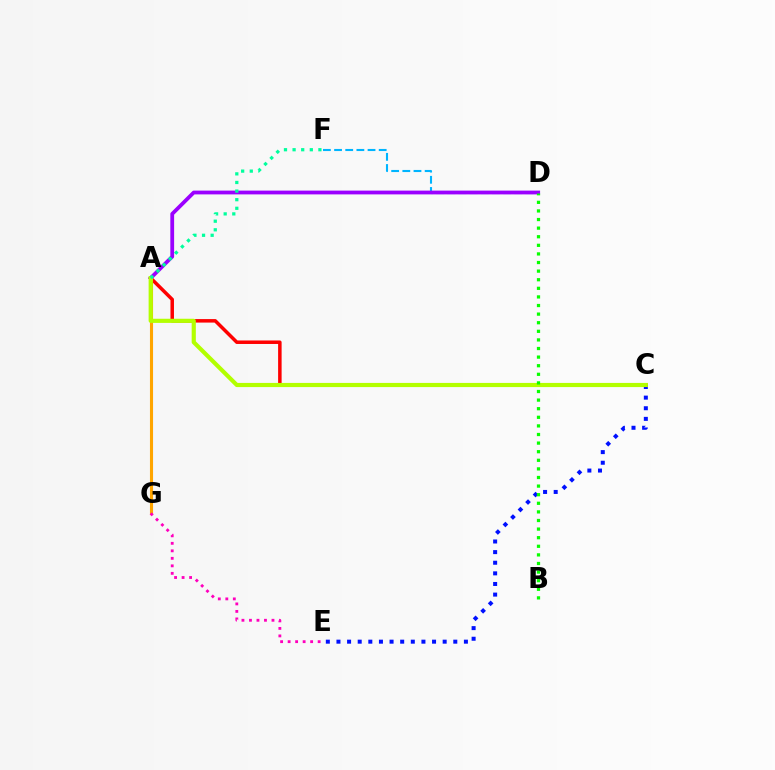{('D', 'F'): [{'color': '#00b5ff', 'line_style': 'dashed', 'thickness': 1.52}], ('C', 'E'): [{'color': '#0010ff', 'line_style': 'dotted', 'thickness': 2.89}], ('A', 'C'): [{'color': '#ff0000', 'line_style': 'solid', 'thickness': 2.52}, {'color': '#b3ff00', 'line_style': 'solid', 'thickness': 2.99}], ('A', 'G'): [{'color': '#ffa500', 'line_style': 'solid', 'thickness': 2.22}], ('A', 'D'): [{'color': '#9b00ff', 'line_style': 'solid', 'thickness': 2.72}], ('B', 'D'): [{'color': '#08ff00', 'line_style': 'dotted', 'thickness': 2.34}], ('E', 'G'): [{'color': '#ff00bd', 'line_style': 'dotted', 'thickness': 2.04}], ('A', 'F'): [{'color': '#00ff9d', 'line_style': 'dotted', 'thickness': 2.34}]}